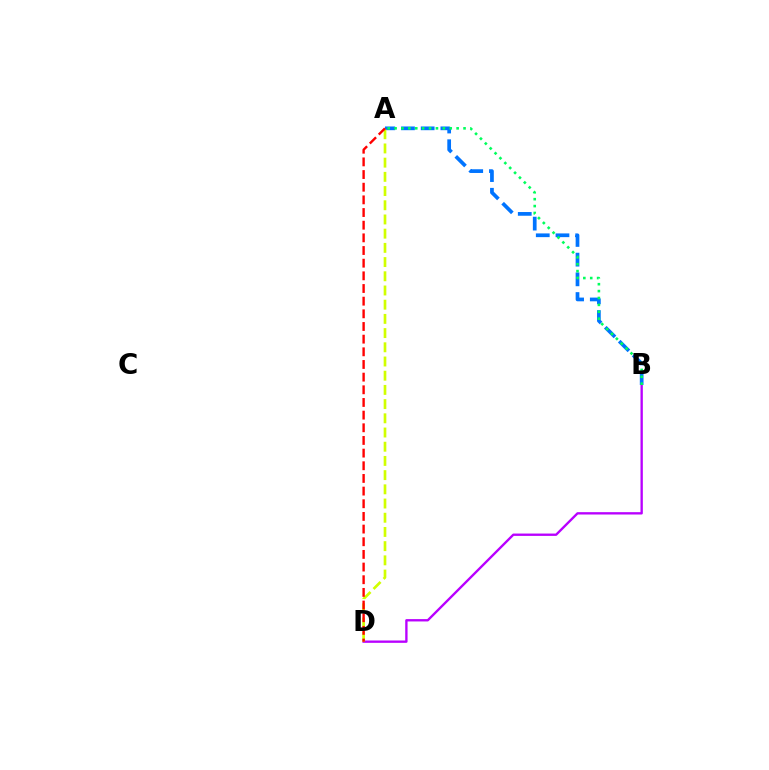{('A', 'B'): [{'color': '#0074ff', 'line_style': 'dashed', 'thickness': 2.68}, {'color': '#00ff5c', 'line_style': 'dotted', 'thickness': 1.87}], ('B', 'D'): [{'color': '#b900ff', 'line_style': 'solid', 'thickness': 1.69}], ('A', 'D'): [{'color': '#d1ff00', 'line_style': 'dashed', 'thickness': 1.93}, {'color': '#ff0000', 'line_style': 'dashed', 'thickness': 1.72}]}